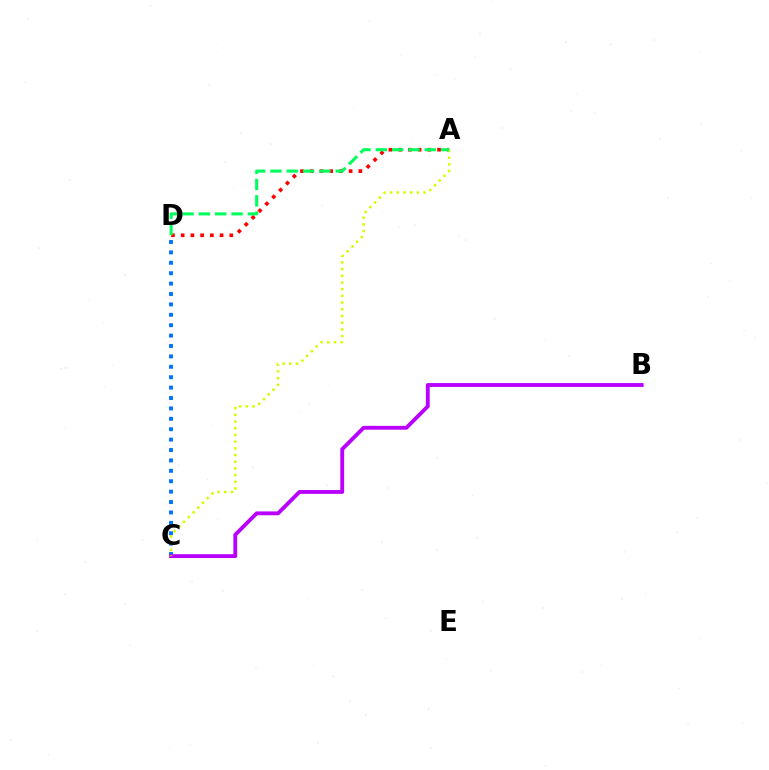{('C', 'D'): [{'color': '#0074ff', 'line_style': 'dotted', 'thickness': 2.83}], ('A', 'D'): [{'color': '#ff0000', 'line_style': 'dotted', 'thickness': 2.64}, {'color': '#00ff5c', 'line_style': 'dashed', 'thickness': 2.22}], ('B', 'C'): [{'color': '#b900ff', 'line_style': 'solid', 'thickness': 2.77}], ('A', 'C'): [{'color': '#d1ff00', 'line_style': 'dotted', 'thickness': 1.82}]}